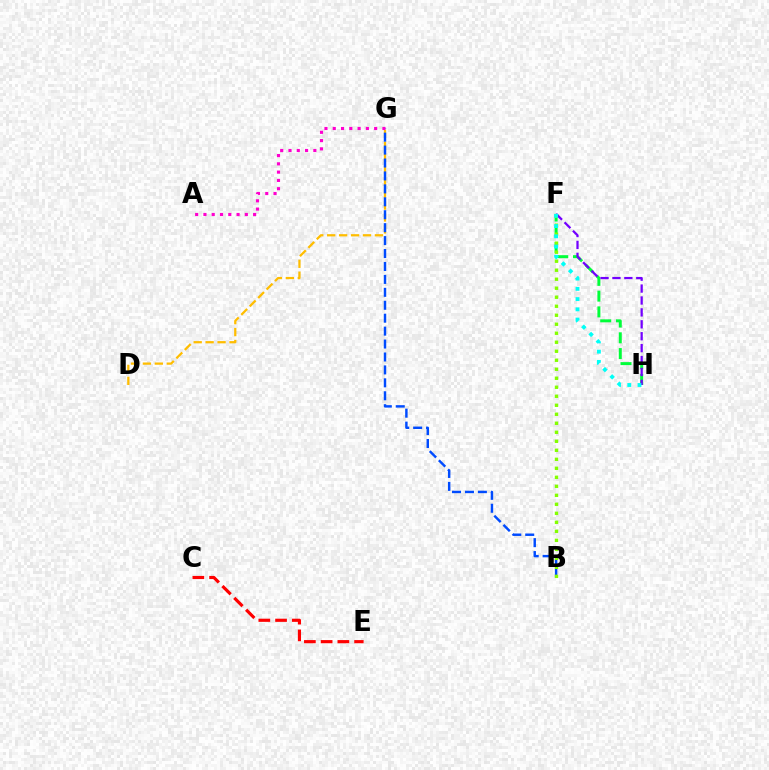{('D', 'G'): [{'color': '#ffbd00', 'line_style': 'dashed', 'thickness': 1.62}], ('B', 'G'): [{'color': '#004bff', 'line_style': 'dashed', 'thickness': 1.76}], ('F', 'H'): [{'color': '#00ff39', 'line_style': 'dashed', 'thickness': 2.14}, {'color': '#7200ff', 'line_style': 'dashed', 'thickness': 1.62}, {'color': '#00fff6', 'line_style': 'dotted', 'thickness': 2.78}], ('B', 'F'): [{'color': '#84ff00', 'line_style': 'dotted', 'thickness': 2.45}], ('C', 'E'): [{'color': '#ff0000', 'line_style': 'dashed', 'thickness': 2.27}], ('A', 'G'): [{'color': '#ff00cf', 'line_style': 'dotted', 'thickness': 2.25}]}